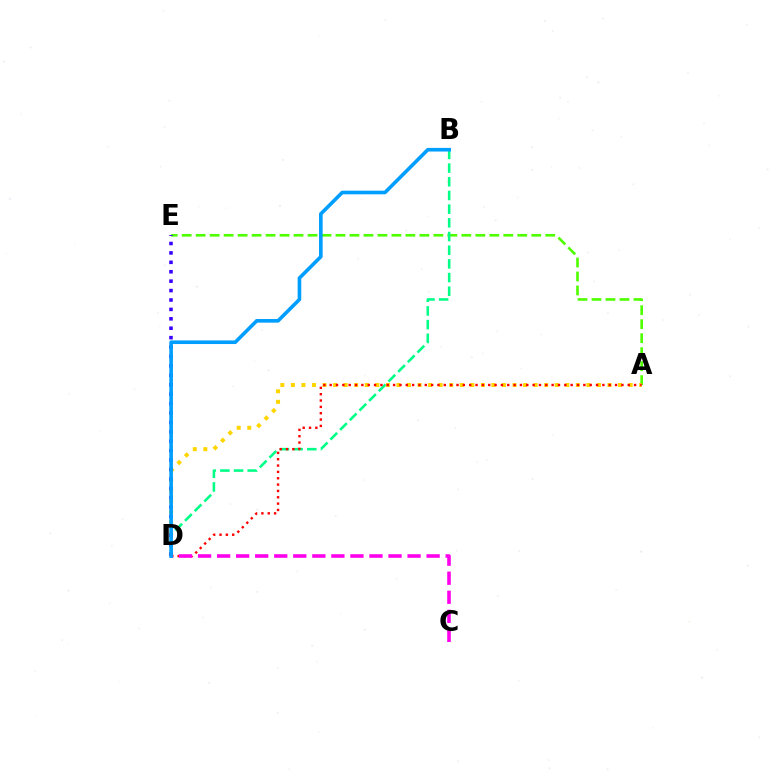{('A', 'E'): [{'color': '#4fff00', 'line_style': 'dashed', 'thickness': 1.9}], ('B', 'D'): [{'color': '#00ff86', 'line_style': 'dashed', 'thickness': 1.86}, {'color': '#009eff', 'line_style': 'solid', 'thickness': 2.6}], ('A', 'D'): [{'color': '#ffd500', 'line_style': 'dotted', 'thickness': 2.87}, {'color': '#ff0000', 'line_style': 'dotted', 'thickness': 1.72}], ('D', 'E'): [{'color': '#3700ff', 'line_style': 'dotted', 'thickness': 2.56}], ('C', 'D'): [{'color': '#ff00ed', 'line_style': 'dashed', 'thickness': 2.59}]}